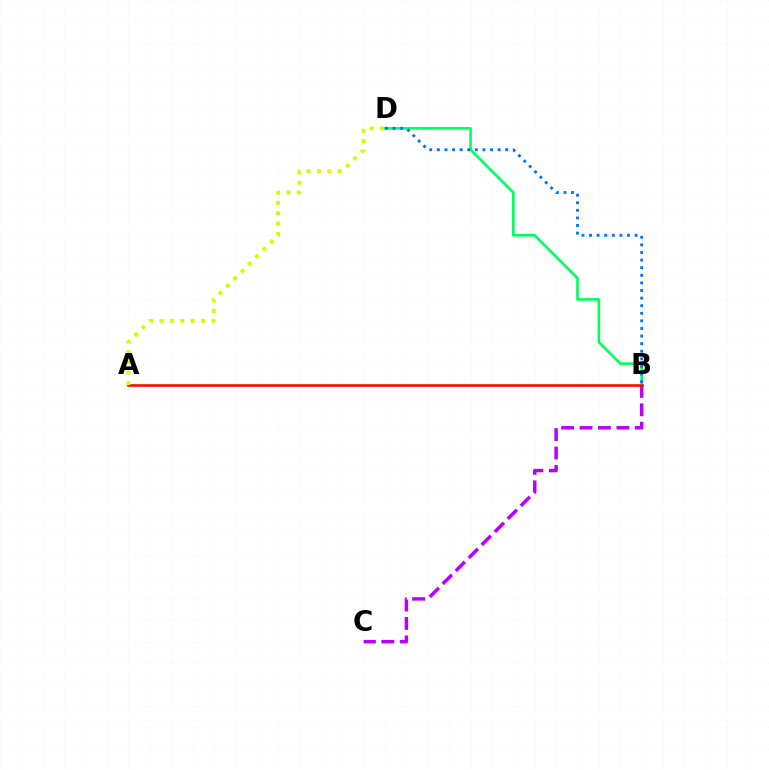{('B', 'C'): [{'color': '#b900ff', 'line_style': 'dashed', 'thickness': 2.5}], ('B', 'D'): [{'color': '#00ff5c', 'line_style': 'solid', 'thickness': 1.88}, {'color': '#0074ff', 'line_style': 'dotted', 'thickness': 2.06}], ('A', 'B'): [{'color': '#ff0000', 'line_style': 'solid', 'thickness': 1.84}], ('A', 'D'): [{'color': '#d1ff00', 'line_style': 'dotted', 'thickness': 2.82}]}